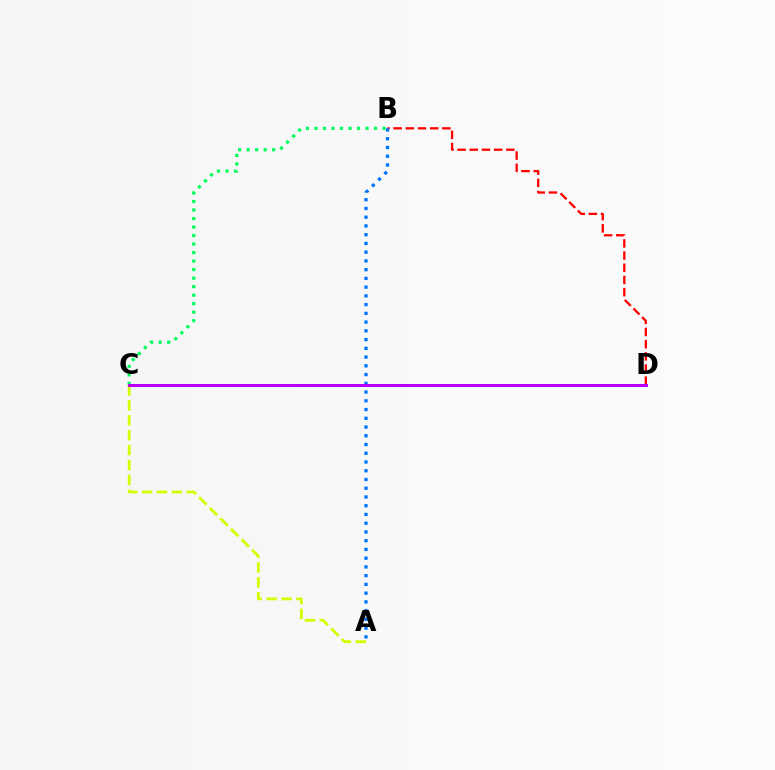{('B', 'D'): [{'color': '#ff0000', 'line_style': 'dashed', 'thickness': 1.66}], ('A', 'B'): [{'color': '#0074ff', 'line_style': 'dotted', 'thickness': 2.38}], ('A', 'C'): [{'color': '#d1ff00', 'line_style': 'dashed', 'thickness': 2.03}], ('B', 'C'): [{'color': '#00ff5c', 'line_style': 'dotted', 'thickness': 2.31}], ('C', 'D'): [{'color': '#b900ff', 'line_style': 'solid', 'thickness': 2.16}]}